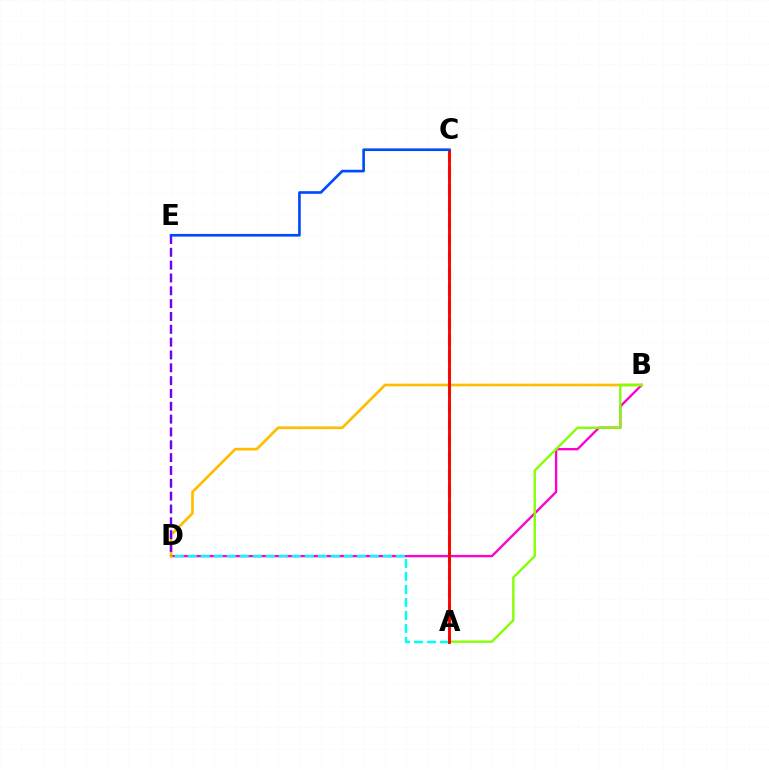{('B', 'D'): [{'color': '#ff00cf', 'line_style': 'solid', 'thickness': 1.7}, {'color': '#ffbd00', 'line_style': 'solid', 'thickness': 1.93}], ('A', 'D'): [{'color': '#00fff6', 'line_style': 'dashed', 'thickness': 1.77}], ('A', 'C'): [{'color': '#00ff39', 'line_style': 'dashed', 'thickness': 2.27}, {'color': '#ff0000', 'line_style': 'solid', 'thickness': 2.08}], ('A', 'B'): [{'color': '#84ff00', 'line_style': 'solid', 'thickness': 1.7}], ('D', 'E'): [{'color': '#7200ff', 'line_style': 'dashed', 'thickness': 1.74}], ('C', 'E'): [{'color': '#004bff', 'line_style': 'solid', 'thickness': 1.91}]}